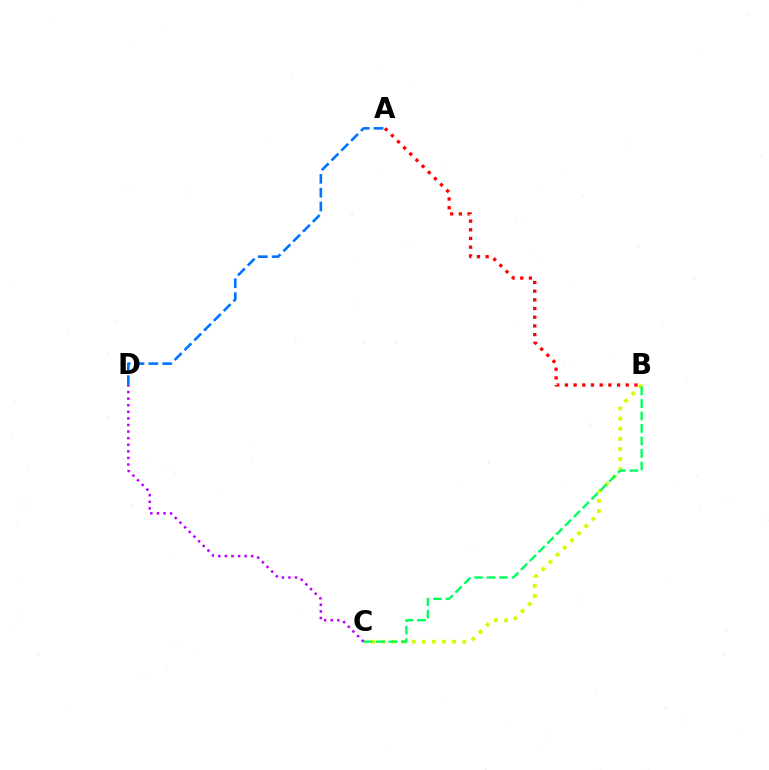{('B', 'C'): [{'color': '#d1ff00', 'line_style': 'dotted', 'thickness': 2.75}, {'color': '#00ff5c', 'line_style': 'dashed', 'thickness': 1.7}], ('A', 'B'): [{'color': '#ff0000', 'line_style': 'dotted', 'thickness': 2.36}], ('C', 'D'): [{'color': '#b900ff', 'line_style': 'dotted', 'thickness': 1.79}], ('A', 'D'): [{'color': '#0074ff', 'line_style': 'dashed', 'thickness': 1.88}]}